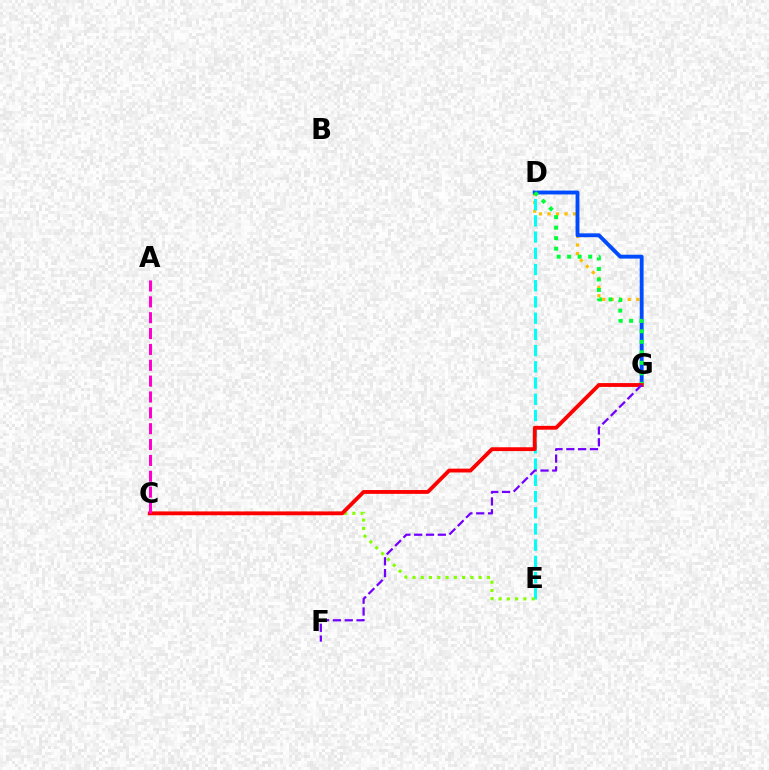{('D', 'G'): [{'color': '#ffbd00', 'line_style': 'dotted', 'thickness': 2.31}, {'color': '#004bff', 'line_style': 'solid', 'thickness': 2.78}, {'color': '#00ff39', 'line_style': 'dotted', 'thickness': 2.86}], ('D', 'E'): [{'color': '#00fff6', 'line_style': 'dashed', 'thickness': 2.2}], ('C', 'E'): [{'color': '#84ff00', 'line_style': 'dotted', 'thickness': 2.25}], ('C', 'G'): [{'color': '#ff0000', 'line_style': 'solid', 'thickness': 2.75}], ('F', 'G'): [{'color': '#7200ff', 'line_style': 'dashed', 'thickness': 1.6}], ('A', 'C'): [{'color': '#ff00cf', 'line_style': 'dashed', 'thickness': 2.15}]}